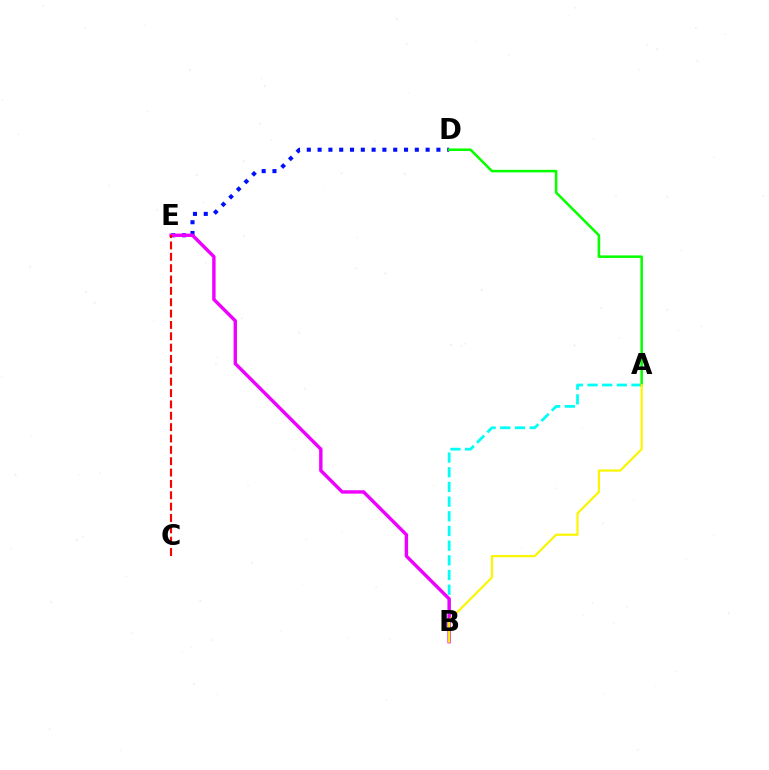{('A', 'B'): [{'color': '#00fff6', 'line_style': 'dashed', 'thickness': 1.99}, {'color': '#fcf500', 'line_style': 'solid', 'thickness': 1.57}], ('D', 'E'): [{'color': '#0010ff', 'line_style': 'dotted', 'thickness': 2.93}], ('B', 'E'): [{'color': '#ee00ff', 'line_style': 'solid', 'thickness': 2.44}], ('A', 'D'): [{'color': '#08ff00', 'line_style': 'solid', 'thickness': 1.83}], ('C', 'E'): [{'color': '#ff0000', 'line_style': 'dashed', 'thickness': 1.54}]}